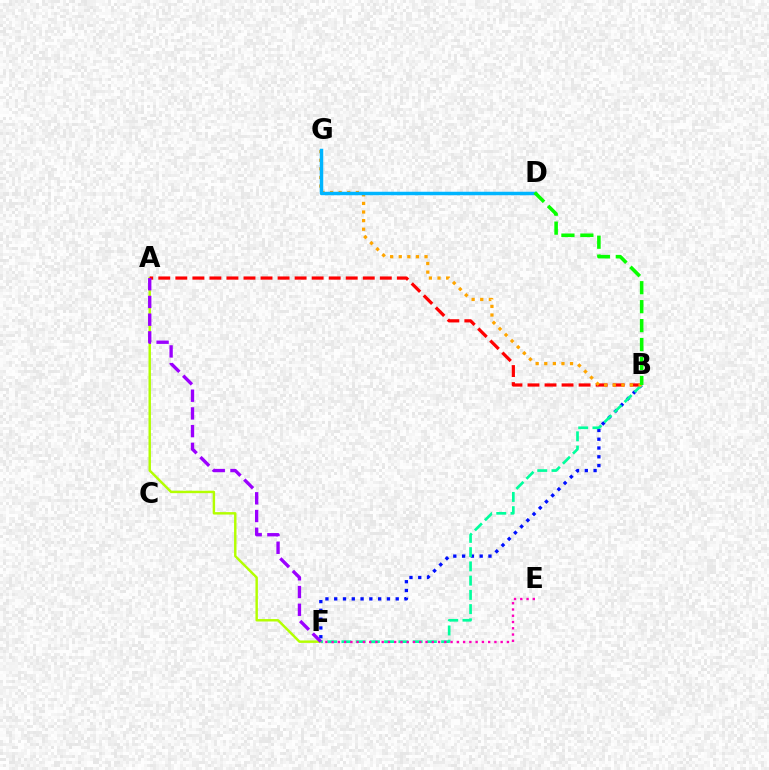{('B', 'F'): [{'color': '#0010ff', 'line_style': 'dotted', 'thickness': 2.39}, {'color': '#00ff9d', 'line_style': 'dashed', 'thickness': 1.94}], ('A', 'F'): [{'color': '#b3ff00', 'line_style': 'solid', 'thickness': 1.75}, {'color': '#9b00ff', 'line_style': 'dashed', 'thickness': 2.41}], ('A', 'B'): [{'color': '#ff0000', 'line_style': 'dashed', 'thickness': 2.32}], ('E', 'F'): [{'color': '#ff00bd', 'line_style': 'dotted', 'thickness': 1.7}], ('B', 'G'): [{'color': '#ffa500', 'line_style': 'dotted', 'thickness': 2.34}], ('D', 'G'): [{'color': '#00b5ff', 'line_style': 'solid', 'thickness': 2.5}], ('B', 'D'): [{'color': '#08ff00', 'line_style': 'dashed', 'thickness': 2.57}]}